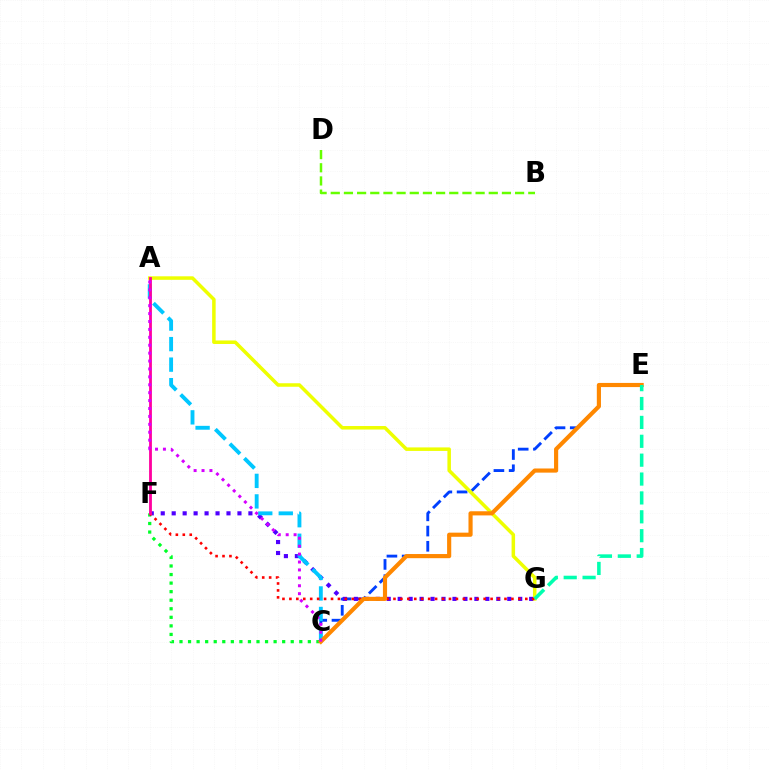{('C', 'E'): [{'color': '#003fff', 'line_style': 'dashed', 'thickness': 2.07}, {'color': '#ff8800', 'line_style': 'solid', 'thickness': 2.98}], ('C', 'F'): [{'color': '#00ff27', 'line_style': 'dotted', 'thickness': 2.32}], ('A', 'G'): [{'color': '#eeff00', 'line_style': 'solid', 'thickness': 2.53}], ('F', 'G'): [{'color': '#4f00ff', 'line_style': 'dotted', 'thickness': 2.98}, {'color': '#ff0000', 'line_style': 'dotted', 'thickness': 1.89}], ('A', 'C'): [{'color': '#00c7ff', 'line_style': 'dashed', 'thickness': 2.79}, {'color': '#d600ff', 'line_style': 'dotted', 'thickness': 2.15}], ('A', 'F'): [{'color': '#ff00a0', 'line_style': 'solid', 'thickness': 2.03}], ('B', 'D'): [{'color': '#66ff00', 'line_style': 'dashed', 'thickness': 1.79}], ('E', 'G'): [{'color': '#00ffaf', 'line_style': 'dashed', 'thickness': 2.56}]}